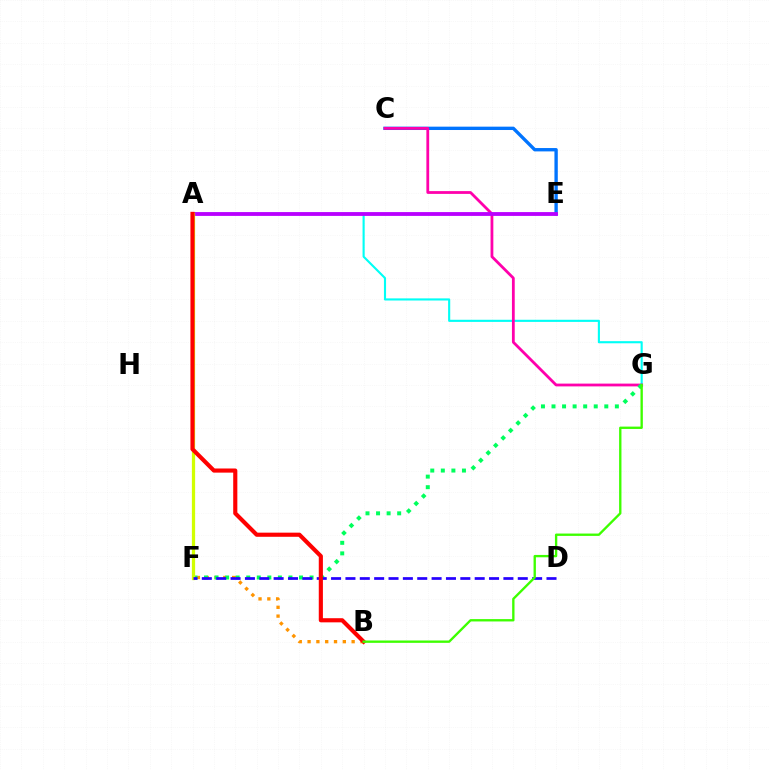{('C', 'E'): [{'color': '#0074ff', 'line_style': 'solid', 'thickness': 2.41}], ('A', 'G'): [{'color': '#00fff6', 'line_style': 'solid', 'thickness': 1.53}], ('C', 'G'): [{'color': '#ff00ac', 'line_style': 'solid', 'thickness': 2.01}], ('B', 'F'): [{'color': '#ff9400', 'line_style': 'dotted', 'thickness': 2.39}], ('A', 'E'): [{'color': '#b900ff', 'line_style': 'solid', 'thickness': 2.75}], ('F', 'G'): [{'color': '#00ff5c', 'line_style': 'dotted', 'thickness': 2.87}], ('A', 'F'): [{'color': '#d1ff00', 'line_style': 'solid', 'thickness': 2.35}], ('D', 'F'): [{'color': '#2500ff', 'line_style': 'dashed', 'thickness': 1.95}], ('A', 'B'): [{'color': '#ff0000', 'line_style': 'solid', 'thickness': 2.98}], ('B', 'G'): [{'color': '#3dff00', 'line_style': 'solid', 'thickness': 1.69}]}